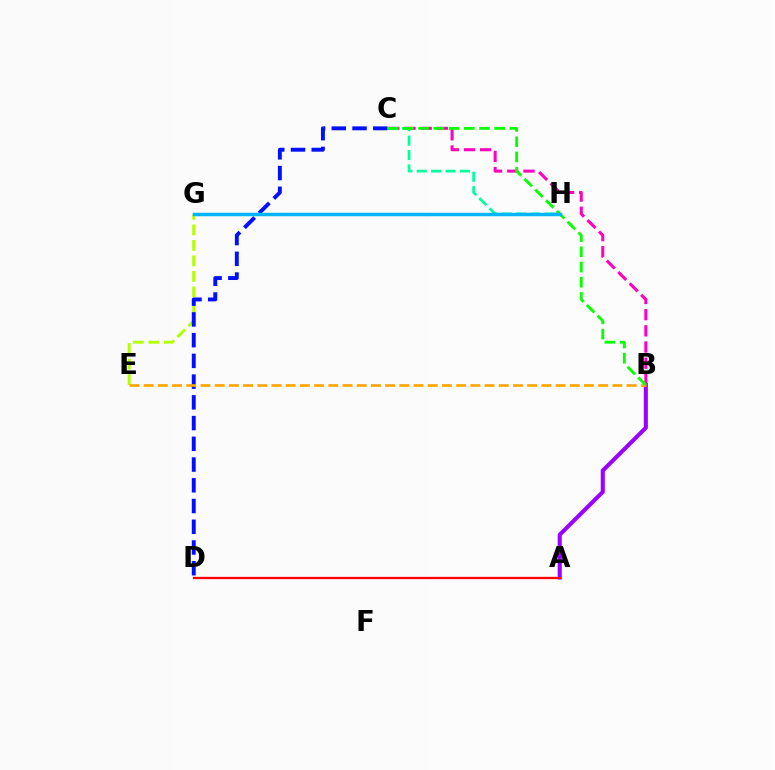{('A', 'B'): [{'color': '#9b00ff', 'line_style': 'solid', 'thickness': 2.93}], ('B', 'C'): [{'color': '#ff00bd', 'line_style': 'dashed', 'thickness': 2.2}, {'color': '#08ff00', 'line_style': 'dashed', 'thickness': 2.07}], ('E', 'G'): [{'color': '#b3ff00', 'line_style': 'dashed', 'thickness': 2.11}], ('C', 'H'): [{'color': '#00ff9d', 'line_style': 'dashed', 'thickness': 1.96}], ('C', 'D'): [{'color': '#0010ff', 'line_style': 'dashed', 'thickness': 2.82}], ('B', 'E'): [{'color': '#ffa500', 'line_style': 'dashed', 'thickness': 1.93}], ('G', 'H'): [{'color': '#00b5ff', 'line_style': 'solid', 'thickness': 2.51}], ('A', 'D'): [{'color': '#ff0000', 'line_style': 'solid', 'thickness': 1.66}]}